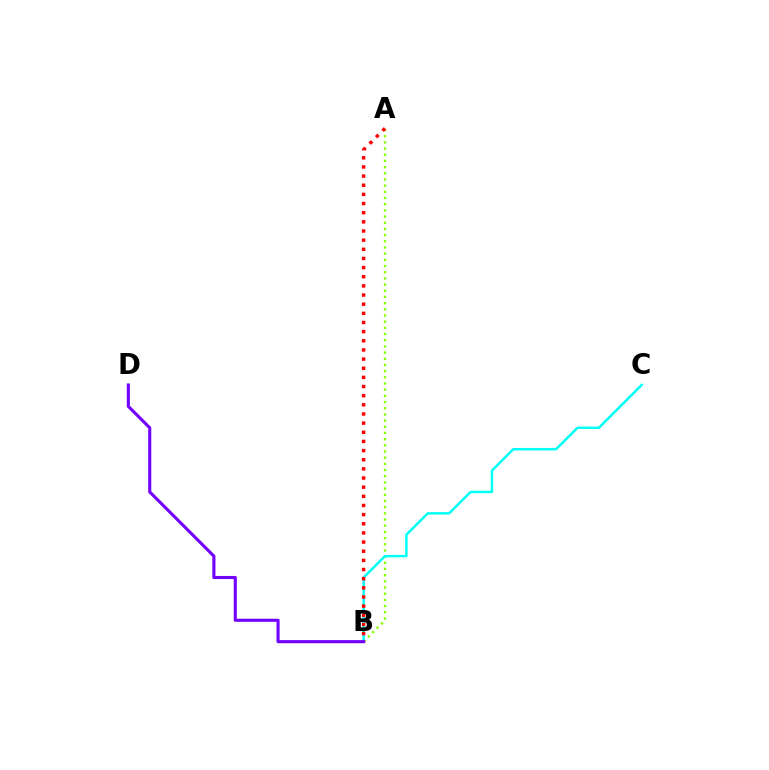{('A', 'B'): [{'color': '#84ff00', 'line_style': 'dotted', 'thickness': 1.68}, {'color': '#ff0000', 'line_style': 'dotted', 'thickness': 2.49}], ('B', 'C'): [{'color': '#00fff6', 'line_style': 'solid', 'thickness': 1.75}], ('B', 'D'): [{'color': '#7200ff', 'line_style': 'solid', 'thickness': 2.23}]}